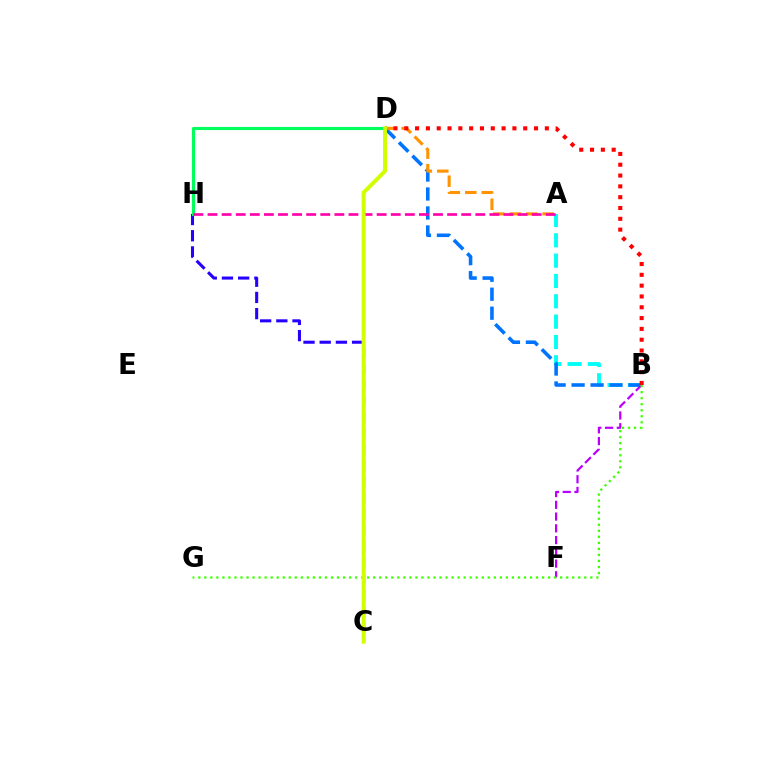{('A', 'B'): [{'color': '#00fff6', 'line_style': 'dashed', 'thickness': 2.76}], ('C', 'H'): [{'color': '#2500ff', 'line_style': 'dashed', 'thickness': 2.2}], ('B', 'D'): [{'color': '#0074ff', 'line_style': 'dashed', 'thickness': 2.58}, {'color': '#ff0000', 'line_style': 'dotted', 'thickness': 2.94}], ('A', 'D'): [{'color': '#ff9400', 'line_style': 'dashed', 'thickness': 2.24}], ('B', 'F'): [{'color': '#b900ff', 'line_style': 'dashed', 'thickness': 1.6}], ('B', 'G'): [{'color': '#3dff00', 'line_style': 'dotted', 'thickness': 1.64}], ('D', 'H'): [{'color': '#00ff5c', 'line_style': 'solid', 'thickness': 2.24}], ('A', 'H'): [{'color': '#ff00ac', 'line_style': 'dashed', 'thickness': 1.91}], ('C', 'D'): [{'color': '#d1ff00', 'line_style': 'solid', 'thickness': 2.87}]}